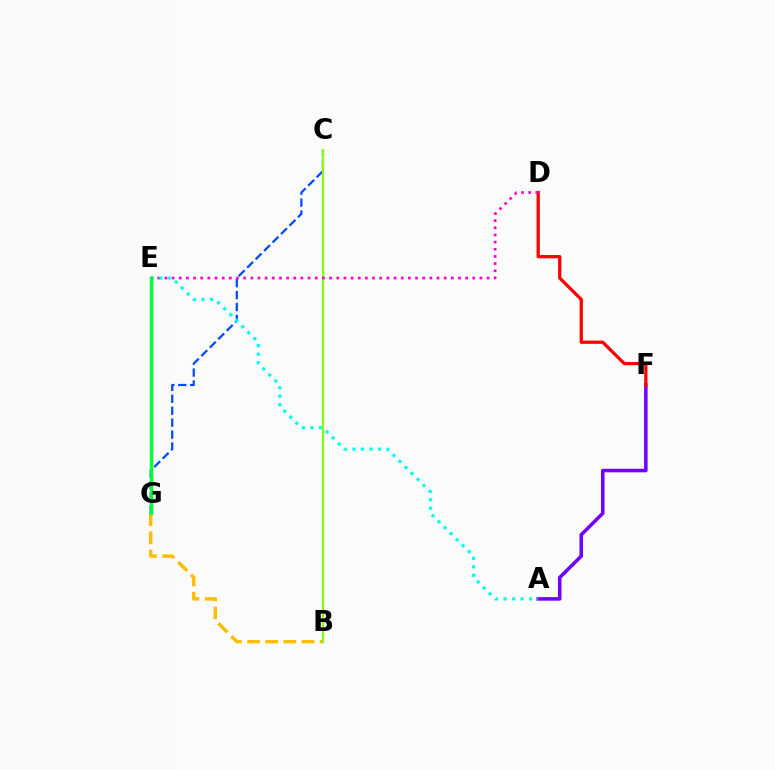{('C', 'G'): [{'color': '#004bff', 'line_style': 'dashed', 'thickness': 1.62}], ('B', 'G'): [{'color': '#ffbd00', 'line_style': 'dashed', 'thickness': 2.47}], ('B', 'C'): [{'color': '#84ff00', 'line_style': 'solid', 'thickness': 1.54}], ('A', 'F'): [{'color': '#7200ff', 'line_style': 'solid', 'thickness': 2.55}], ('D', 'F'): [{'color': '#ff0000', 'line_style': 'solid', 'thickness': 2.34}], ('D', 'E'): [{'color': '#ff00cf', 'line_style': 'dotted', 'thickness': 1.95}], ('A', 'E'): [{'color': '#00fff6', 'line_style': 'dotted', 'thickness': 2.31}], ('E', 'G'): [{'color': '#00ff39', 'line_style': 'solid', 'thickness': 2.48}]}